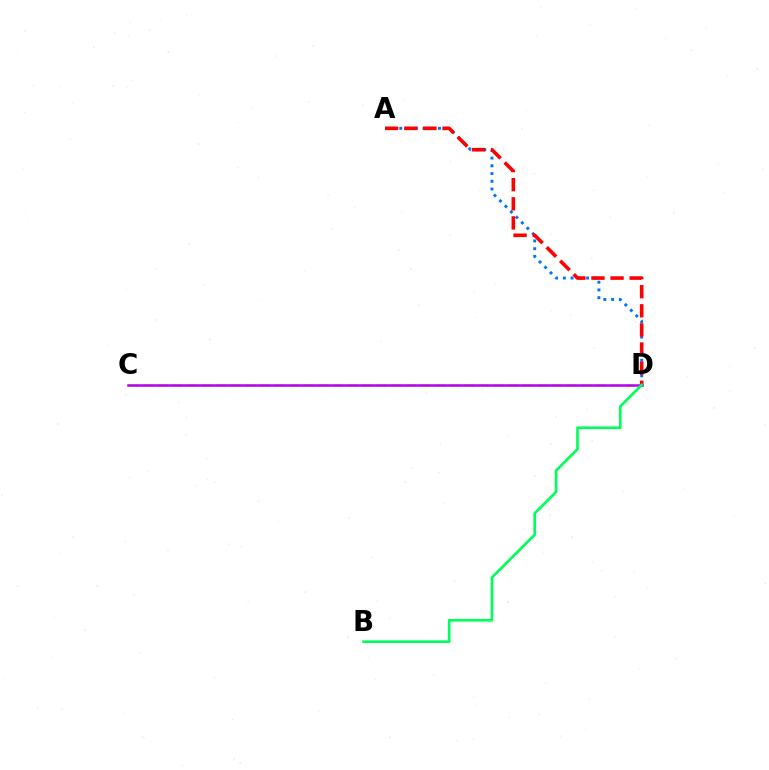{('A', 'D'): [{'color': '#0074ff', 'line_style': 'dotted', 'thickness': 2.1}, {'color': '#ff0000', 'line_style': 'dashed', 'thickness': 2.6}], ('C', 'D'): [{'color': '#d1ff00', 'line_style': 'dashed', 'thickness': 1.98}, {'color': '#b900ff', 'line_style': 'solid', 'thickness': 1.81}], ('B', 'D'): [{'color': '#00ff5c', 'line_style': 'solid', 'thickness': 1.93}]}